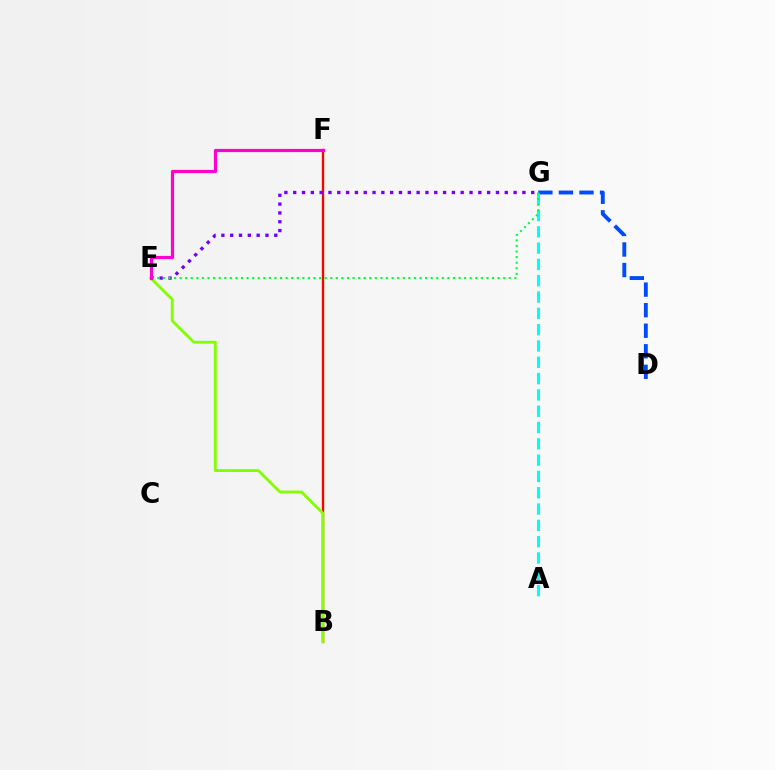{('B', 'F'): [{'color': '#ffbd00', 'line_style': 'solid', 'thickness': 1.62}, {'color': '#ff0000', 'line_style': 'solid', 'thickness': 1.64}], ('D', 'G'): [{'color': '#004bff', 'line_style': 'dashed', 'thickness': 2.79}], ('E', 'G'): [{'color': '#7200ff', 'line_style': 'dotted', 'thickness': 2.4}, {'color': '#00ff39', 'line_style': 'dotted', 'thickness': 1.52}], ('B', 'E'): [{'color': '#84ff00', 'line_style': 'solid', 'thickness': 2.06}], ('A', 'G'): [{'color': '#00fff6', 'line_style': 'dashed', 'thickness': 2.22}], ('E', 'F'): [{'color': '#ff00cf', 'line_style': 'solid', 'thickness': 2.31}]}